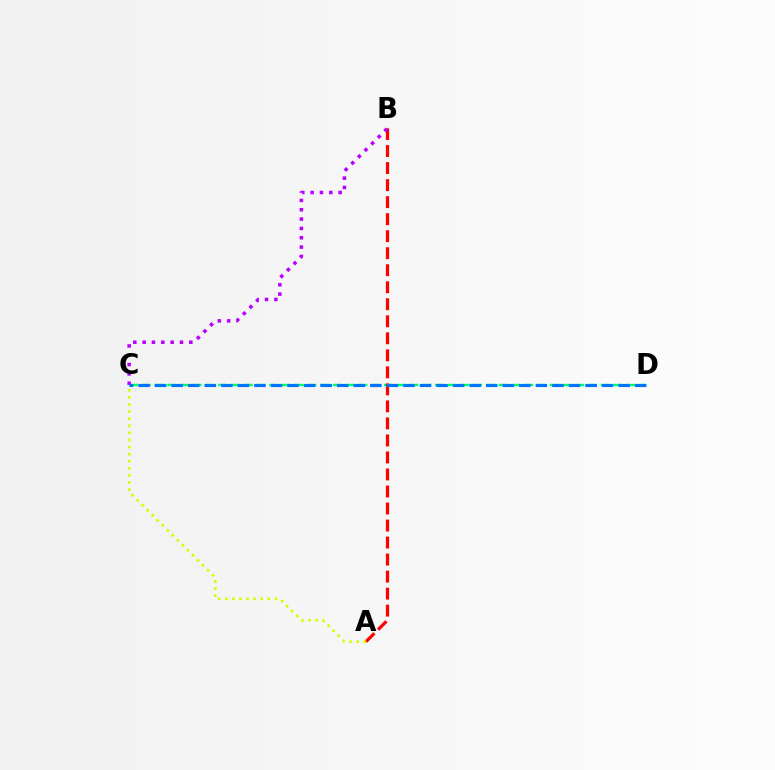{('C', 'D'): [{'color': '#00ff5c', 'line_style': 'dashed', 'thickness': 1.73}, {'color': '#0074ff', 'line_style': 'dashed', 'thickness': 2.25}], ('A', 'B'): [{'color': '#ff0000', 'line_style': 'dashed', 'thickness': 2.31}], ('A', 'C'): [{'color': '#d1ff00', 'line_style': 'dotted', 'thickness': 1.93}], ('B', 'C'): [{'color': '#b900ff', 'line_style': 'dotted', 'thickness': 2.54}]}